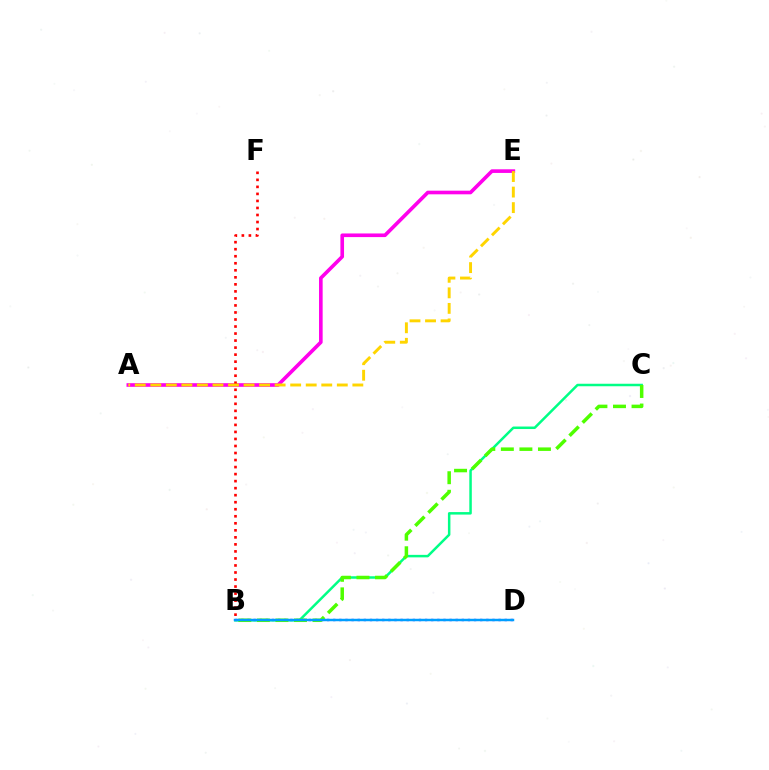{('A', 'E'): [{'color': '#ff00ed', 'line_style': 'solid', 'thickness': 2.62}, {'color': '#ffd500', 'line_style': 'dashed', 'thickness': 2.11}], ('B', 'F'): [{'color': '#ff0000', 'line_style': 'dotted', 'thickness': 1.91}], ('B', 'D'): [{'color': '#3700ff', 'line_style': 'dotted', 'thickness': 1.66}, {'color': '#009eff', 'line_style': 'solid', 'thickness': 1.77}], ('B', 'C'): [{'color': '#00ff86', 'line_style': 'solid', 'thickness': 1.8}, {'color': '#4fff00', 'line_style': 'dashed', 'thickness': 2.52}]}